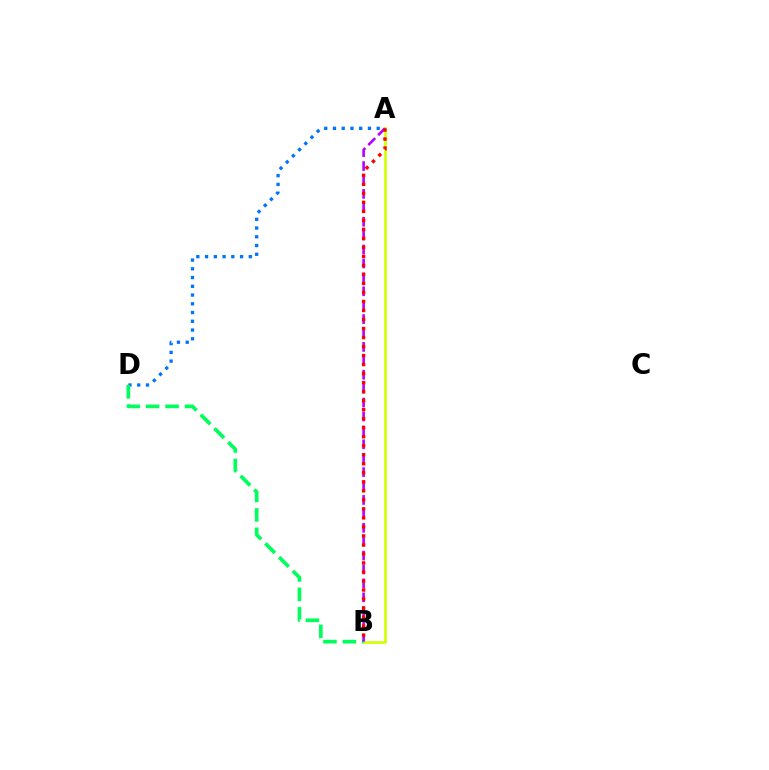{('A', 'B'): [{'color': '#d1ff00', 'line_style': 'solid', 'thickness': 1.9}, {'color': '#b900ff', 'line_style': 'dashed', 'thickness': 1.89}, {'color': '#ff0000', 'line_style': 'dotted', 'thickness': 2.45}], ('A', 'D'): [{'color': '#0074ff', 'line_style': 'dotted', 'thickness': 2.38}], ('B', 'D'): [{'color': '#00ff5c', 'line_style': 'dashed', 'thickness': 2.64}]}